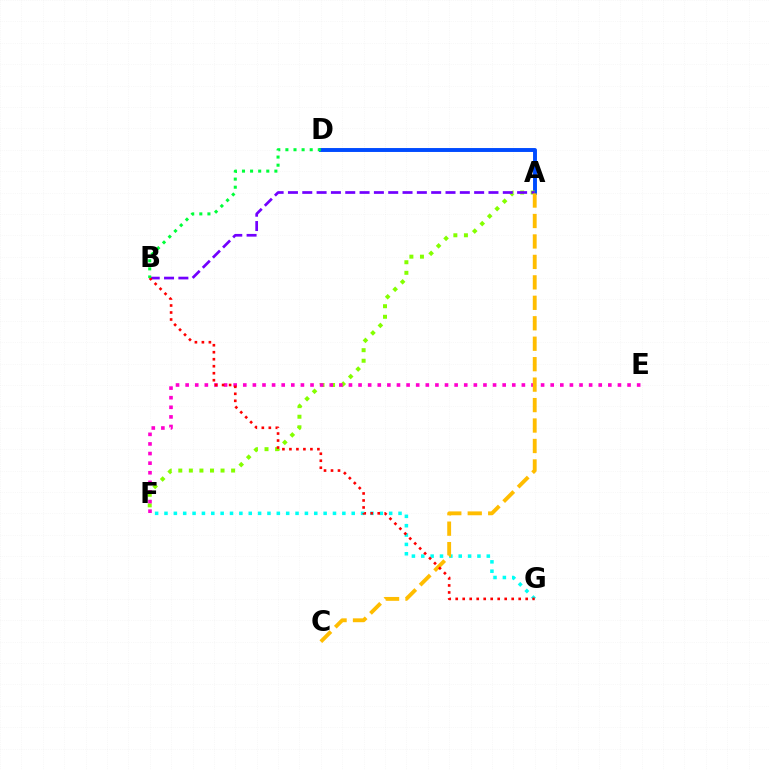{('A', 'D'): [{'color': '#004bff', 'line_style': 'solid', 'thickness': 2.82}], ('A', 'F'): [{'color': '#84ff00', 'line_style': 'dotted', 'thickness': 2.87}], ('A', 'B'): [{'color': '#7200ff', 'line_style': 'dashed', 'thickness': 1.95}], ('F', 'G'): [{'color': '#00fff6', 'line_style': 'dotted', 'thickness': 2.54}], ('E', 'F'): [{'color': '#ff00cf', 'line_style': 'dotted', 'thickness': 2.61}], ('A', 'C'): [{'color': '#ffbd00', 'line_style': 'dashed', 'thickness': 2.78}], ('B', 'G'): [{'color': '#ff0000', 'line_style': 'dotted', 'thickness': 1.9}], ('B', 'D'): [{'color': '#00ff39', 'line_style': 'dotted', 'thickness': 2.2}]}